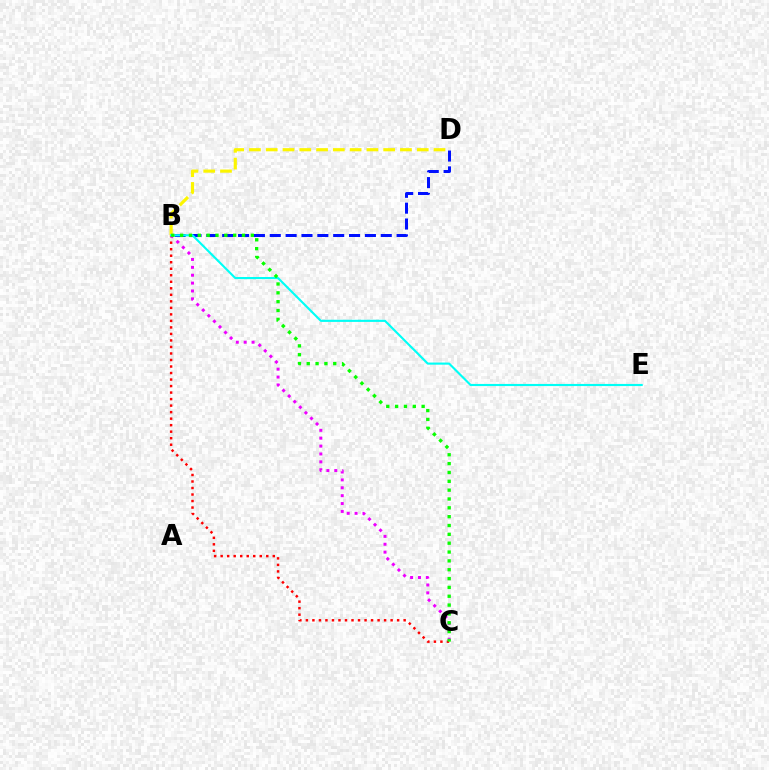{('B', 'C'): [{'color': '#ff0000', 'line_style': 'dotted', 'thickness': 1.77}, {'color': '#ee00ff', 'line_style': 'dotted', 'thickness': 2.14}, {'color': '#08ff00', 'line_style': 'dotted', 'thickness': 2.4}], ('B', 'D'): [{'color': '#fcf500', 'line_style': 'dashed', 'thickness': 2.28}, {'color': '#0010ff', 'line_style': 'dashed', 'thickness': 2.15}], ('B', 'E'): [{'color': '#00fff6', 'line_style': 'solid', 'thickness': 1.53}]}